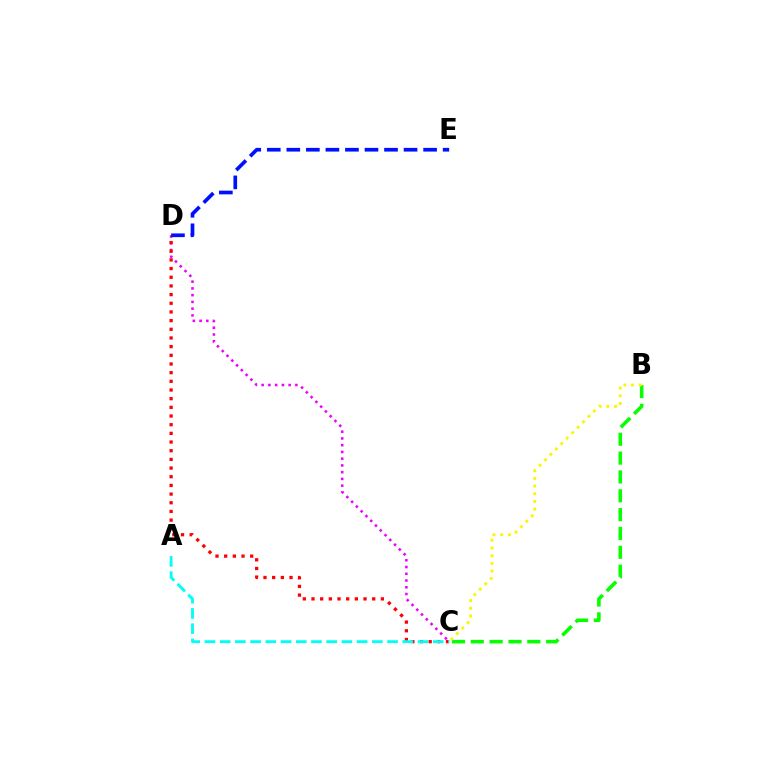{('C', 'D'): [{'color': '#ee00ff', 'line_style': 'dotted', 'thickness': 1.83}, {'color': '#ff0000', 'line_style': 'dotted', 'thickness': 2.36}], ('D', 'E'): [{'color': '#0010ff', 'line_style': 'dashed', 'thickness': 2.65}], ('B', 'C'): [{'color': '#08ff00', 'line_style': 'dashed', 'thickness': 2.56}, {'color': '#fcf500', 'line_style': 'dotted', 'thickness': 2.09}], ('A', 'C'): [{'color': '#00fff6', 'line_style': 'dashed', 'thickness': 2.07}]}